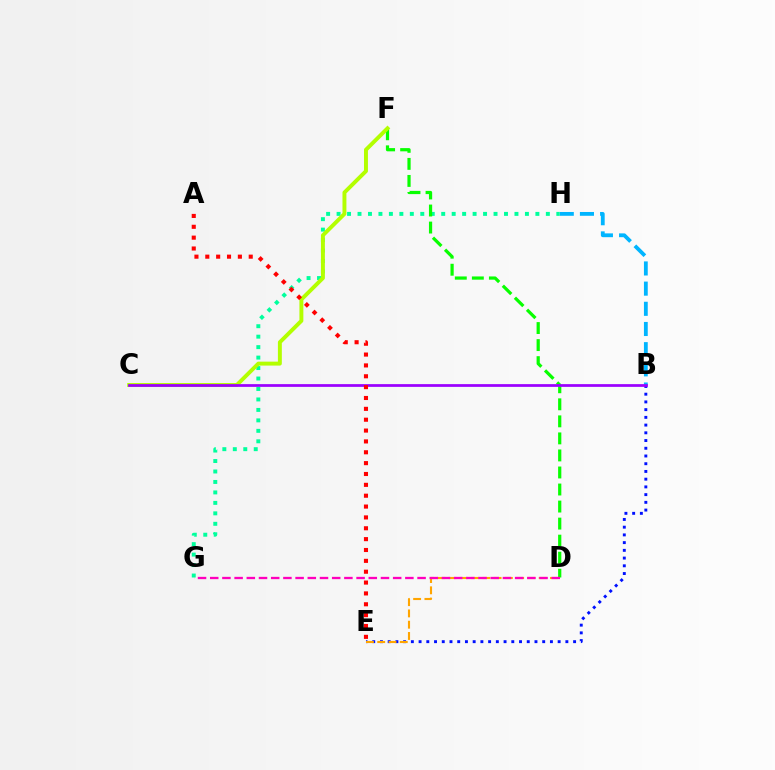{('B', 'H'): [{'color': '#00b5ff', 'line_style': 'dashed', 'thickness': 2.74}], ('B', 'E'): [{'color': '#0010ff', 'line_style': 'dotted', 'thickness': 2.1}], ('G', 'H'): [{'color': '#00ff9d', 'line_style': 'dotted', 'thickness': 2.84}], ('D', 'F'): [{'color': '#08ff00', 'line_style': 'dashed', 'thickness': 2.32}], ('D', 'E'): [{'color': '#ffa500', 'line_style': 'dashed', 'thickness': 1.53}], ('C', 'F'): [{'color': '#b3ff00', 'line_style': 'solid', 'thickness': 2.83}], ('B', 'C'): [{'color': '#9b00ff', 'line_style': 'solid', 'thickness': 1.97}], ('D', 'G'): [{'color': '#ff00bd', 'line_style': 'dashed', 'thickness': 1.66}], ('A', 'E'): [{'color': '#ff0000', 'line_style': 'dotted', 'thickness': 2.95}]}